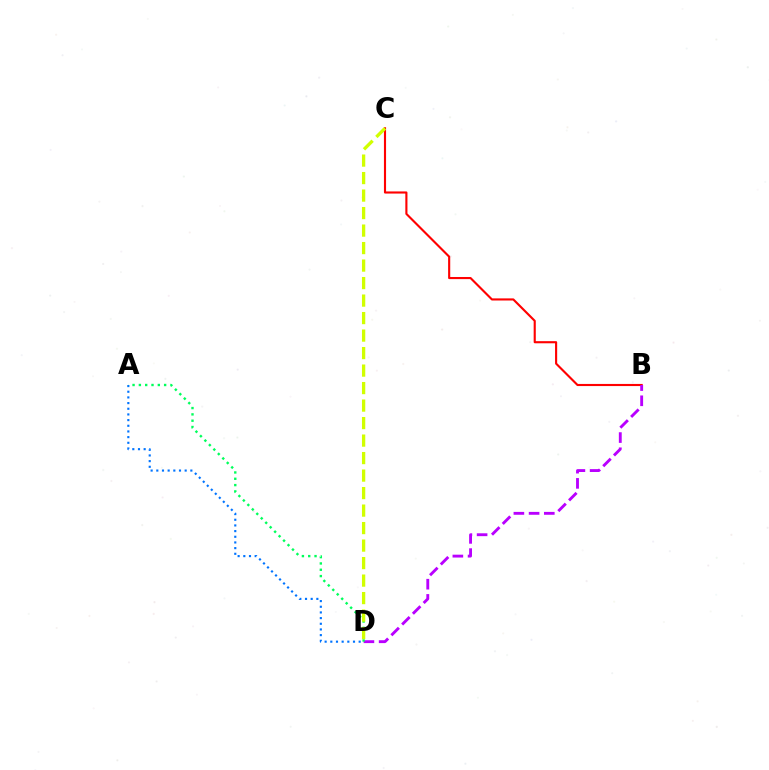{('B', 'C'): [{'color': '#ff0000', 'line_style': 'solid', 'thickness': 1.53}], ('B', 'D'): [{'color': '#b900ff', 'line_style': 'dashed', 'thickness': 2.07}], ('A', 'D'): [{'color': '#0074ff', 'line_style': 'dotted', 'thickness': 1.54}, {'color': '#00ff5c', 'line_style': 'dotted', 'thickness': 1.72}], ('C', 'D'): [{'color': '#d1ff00', 'line_style': 'dashed', 'thickness': 2.38}]}